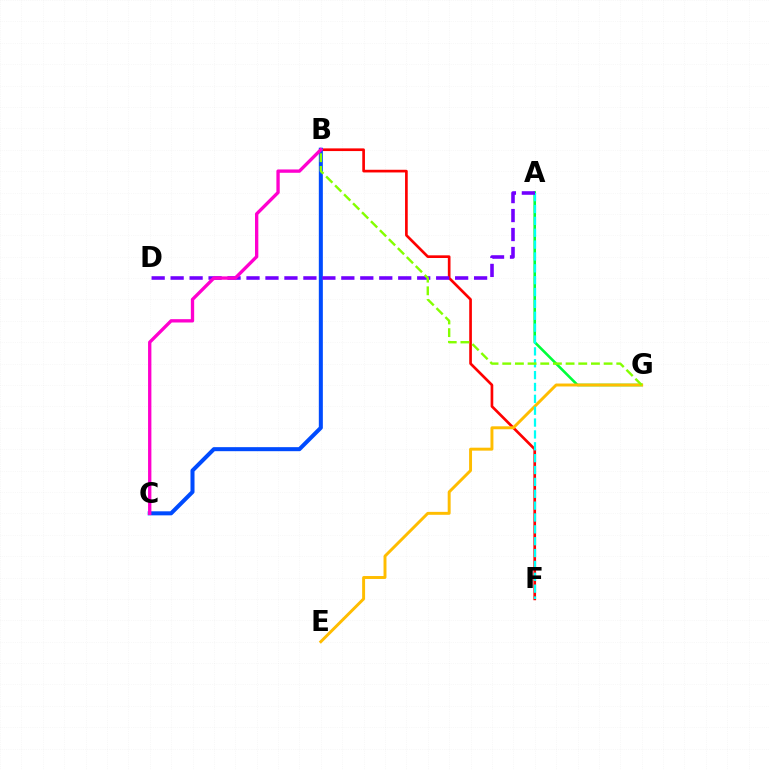{('B', 'F'): [{'color': '#ff0000', 'line_style': 'solid', 'thickness': 1.93}], ('A', 'G'): [{'color': '#00ff39', 'line_style': 'solid', 'thickness': 1.87}], ('E', 'G'): [{'color': '#ffbd00', 'line_style': 'solid', 'thickness': 2.12}], ('B', 'C'): [{'color': '#004bff', 'line_style': 'solid', 'thickness': 2.9}, {'color': '#ff00cf', 'line_style': 'solid', 'thickness': 2.4}], ('A', 'F'): [{'color': '#00fff6', 'line_style': 'dashed', 'thickness': 1.61}], ('A', 'D'): [{'color': '#7200ff', 'line_style': 'dashed', 'thickness': 2.58}], ('B', 'G'): [{'color': '#84ff00', 'line_style': 'dashed', 'thickness': 1.72}]}